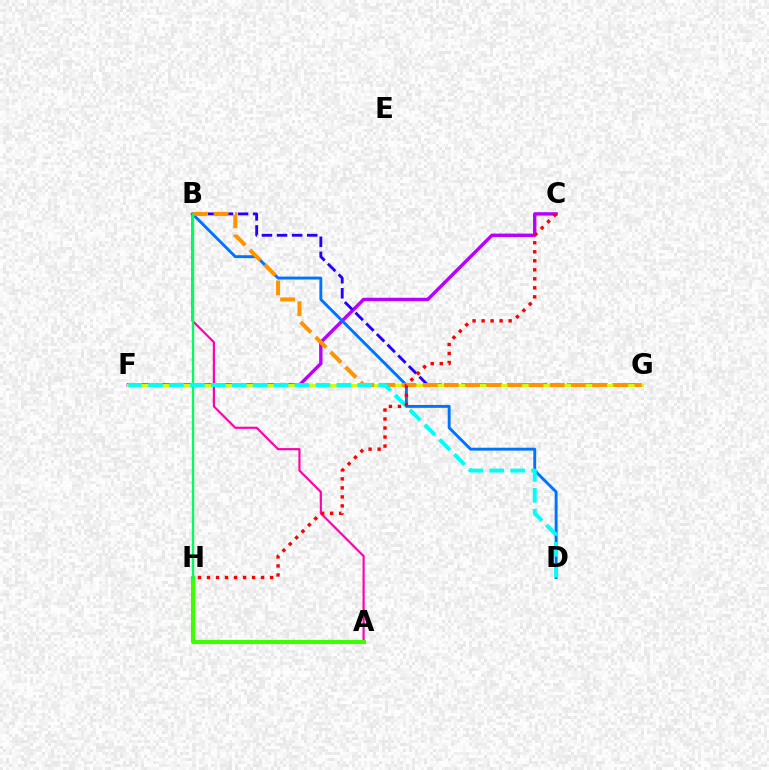{('C', 'F'): [{'color': '#b900ff', 'line_style': 'solid', 'thickness': 2.44}], ('A', 'B'): [{'color': '#ff00ac', 'line_style': 'solid', 'thickness': 1.55}], ('B', 'G'): [{'color': '#2500ff', 'line_style': 'dashed', 'thickness': 2.05}, {'color': '#ff9400', 'line_style': 'dashed', 'thickness': 2.88}], ('A', 'H'): [{'color': '#3dff00', 'line_style': 'solid', 'thickness': 2.93}], ('B', 'D'): [{'color': '#0074ff', 'line_style': 'solid', 'thickness': 2.09}], ('F', 'G'): [{'color': '#d1ff00', 'line_style': 'solid', 'thickness': 2.13}], ('B', 'H'): [{'color': '#00ff5c', 'line_style': 'solid', 'thickness': 1.68}], ('D', 'F'): [{'color': '#00fff6', 'line_style': 'dashed', 'thickness': 2.84}], ('C', 'H'): [{'color': '#ff0000', 'line_style': 'dotted', 'thickness': 2.45}]}